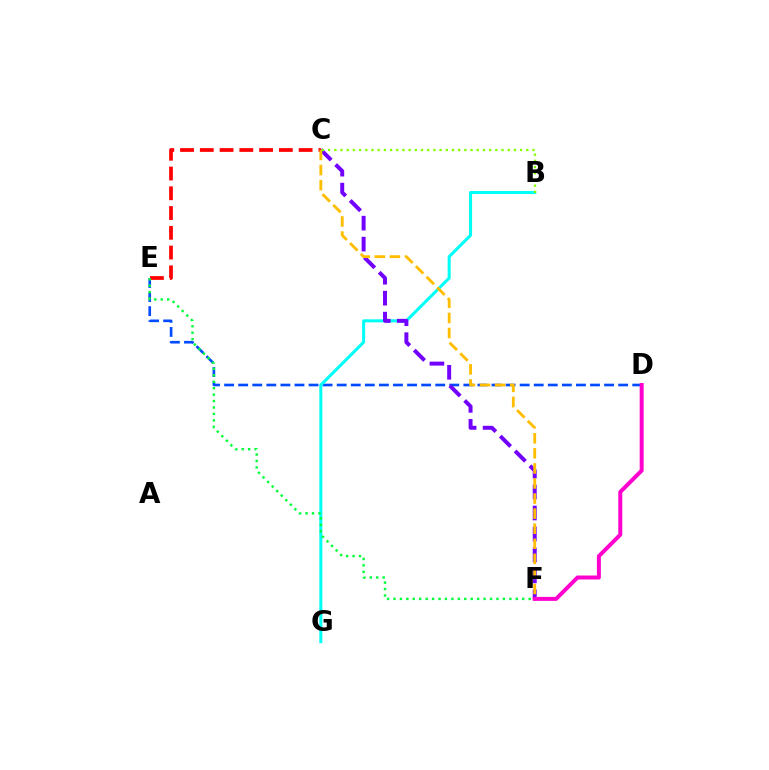{('D', 'E'): [{'color': '#004bff', 'line_style': 'dashed', 'thickness': 1.91}], ('C', 'E'): [{'color': '#ff0000', 'line_style': 'dashed', 'thickness': 2.69}], ('B', 'G'): [{'color': '#00fff6', 'line_style': 'solid', 'thickness': 2.19}], ('C', 'F'): [{'color': '#7200ff', 'line_style': 'dashed', 'thickness': 2.85}, {'color': '#ffbd00', 'line_style': 'dashed', 'thickness': 2.05}], ('E', 'F'): [{'color': '#00ff39', 'line_style': 'dotted', 'thickness': 1.75}], ('B', 'C'): [{'color': '#84ff00', 'line_style': 'dotted', 'thickness': 1.68}], ('D', 'F'): [{'color': '#ff00cf', 'line_style': 'solid', 'thickness': 2.86}]}